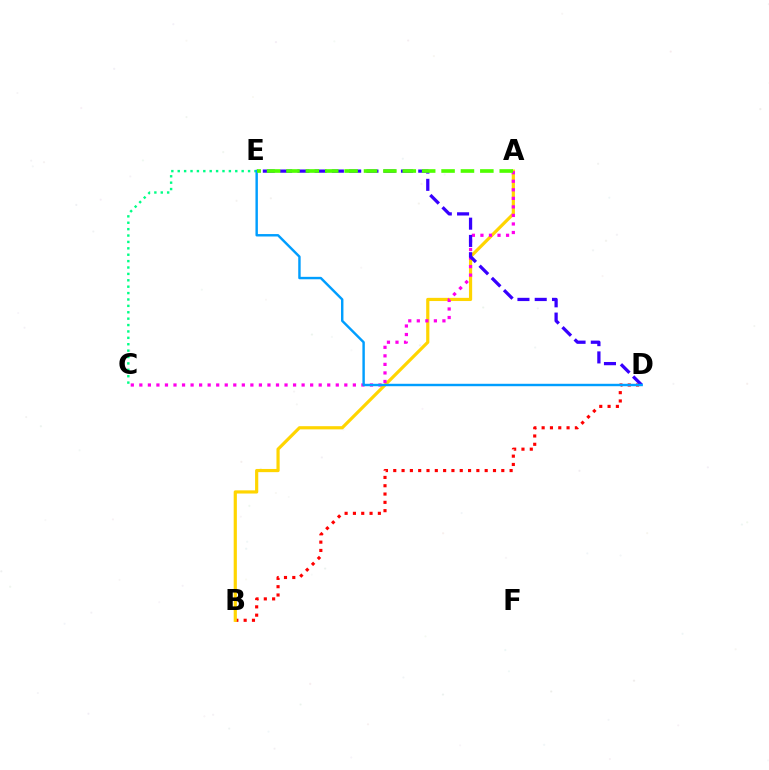{('B', 'D'): [{'color': '#ff0000', 'line_style': 'dotted', 'thickness': 2.26}], ('C', 'E'): [{'color': '#00ff86', 'line_style': 'dotted', 'thickness': 1.74}], ('A', 'B'): [{'color': '#ffd500', 'line_style': 'solid', 'thickness': 2.3}], ('A', 'C'): [{'color': '#ff00ed', 'line_style': 'dotted', 'thickness': 2.32}], ('D', 'E'): [{'color': '#3700ff', 'line_style': 'dashed', 'thickness': 2.35}, {'color': '#009eff', 'line_style': 'solid', 'thickness': 1.75}], ('A', 'E'): [{'color': '#4fff00', 'line_style': 'dashed', 'thickness': 2.63}]}